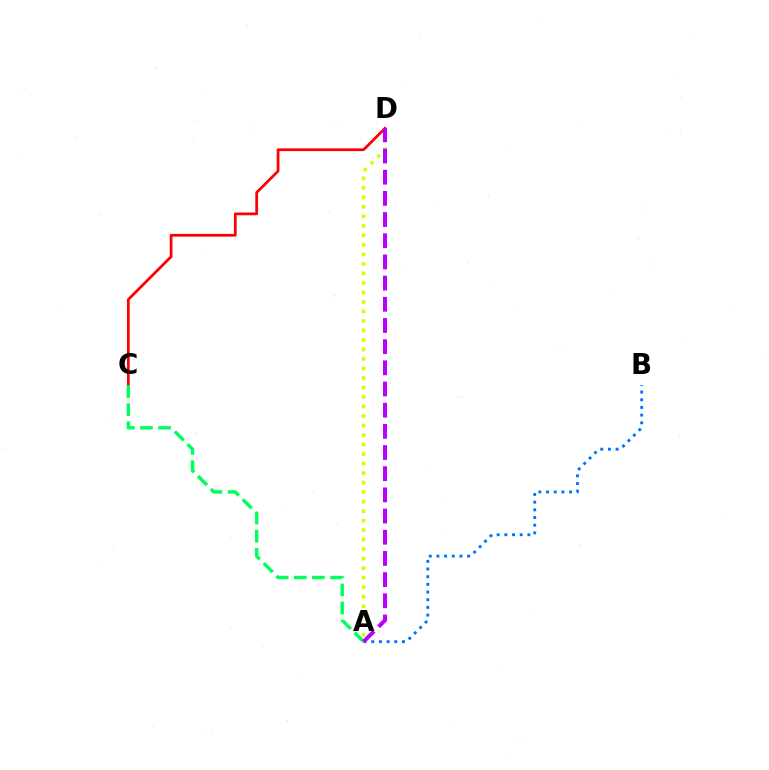{('A', 'D'): [{'color': '#d1ff00', 'line_style': 'dotted', 'thickness': 2.58}, {'color': '#b900ff', 'line_style': 'dashed', 'thickness': 2.88}], ('A', 'B'): [{'color': '#0074ff', 'line_style': 'dotted', 'thickness': 2.09}], ('C', 'D'): [{'color': '#ff0000', 'line_style': 'solid', 'thickness': 1.98}], ('A', 'C'): [{'color': '#00ff5c', 'line_style': 'dashed', 'thickness': 2.46}]}